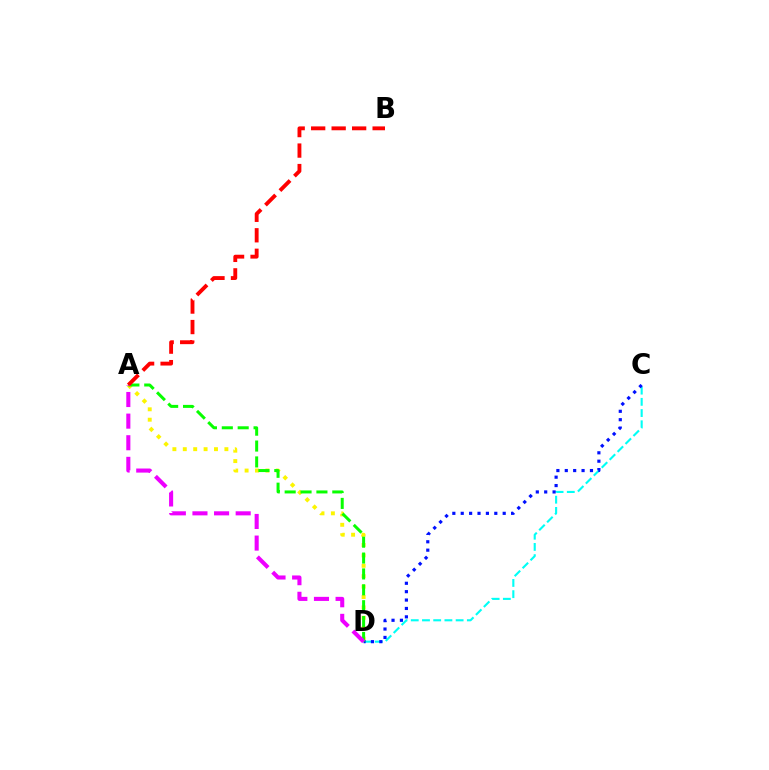{('A', 'D'): [{'color': '#fcf500', 'line_style': 'dotted', 'thickness': 2.83}, {'color': '#08ff00', 'line_style': 'dashed', 'thickness': 2.16}, {'color': '#ee00ff', 'line_style': 'dashed', 'thickness': 2.94}], ('C', 'D'): [{'color': '#00fff6', 'line_style': 'dashed', 'thickness': 1.52}, {'color': '#0010ff', 'line_style': 'dotted', 'thickness': 2.28}], ('A', 'B'): [{'color': '#ff0000', 'line_style': 'dashed', 'thickness': 2.78}]}